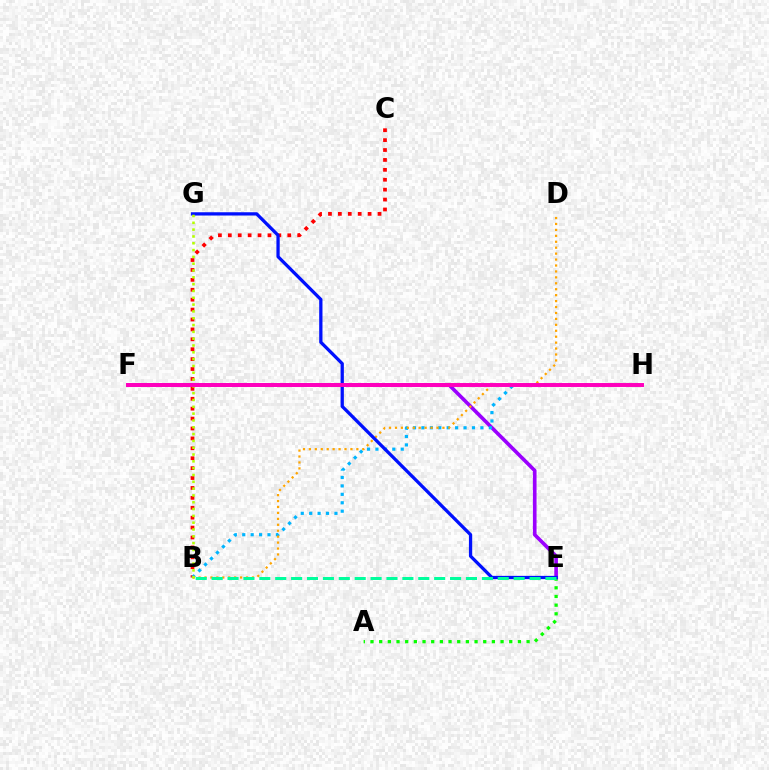{('B', 'C'): [{'color': '#ff0000', 'line_style': 'dotted', 'thickness': 2.69}], ('A', 'E'): [{'color': '#08ff00', 'line_style': 'dotted', 'thickness': 2.36}], ('E', 'F'): [{'color': '#9b00ff', 'line_style': 'solid', 'thickness': 2.62}], ('B', 'H'): [{'color': '#00b5ff', 'line_style': 'dotted', 'thickness': 2.29}], ('B', 'D'): [{'color': '#ffa500', 'line_style': 'dotted', 'thickness': 1.61}], ('E', 'G'): [{'color': '#0010ff', 'line_style': 'solid', 'thickness': 2.36}], ('B', 'G'): [{'color': '#b3ff00', 'line_style': 'dotted', 'thickness': 1.85}], ('F', 'H'): [{'color': '#ff00bd', 'line_style': 'solid', 'thickness': 2.84}], ('B', 'E'): [{'color': '#00ff9d', 'line_style': 'dashed', 'thickness': 2.16}]}